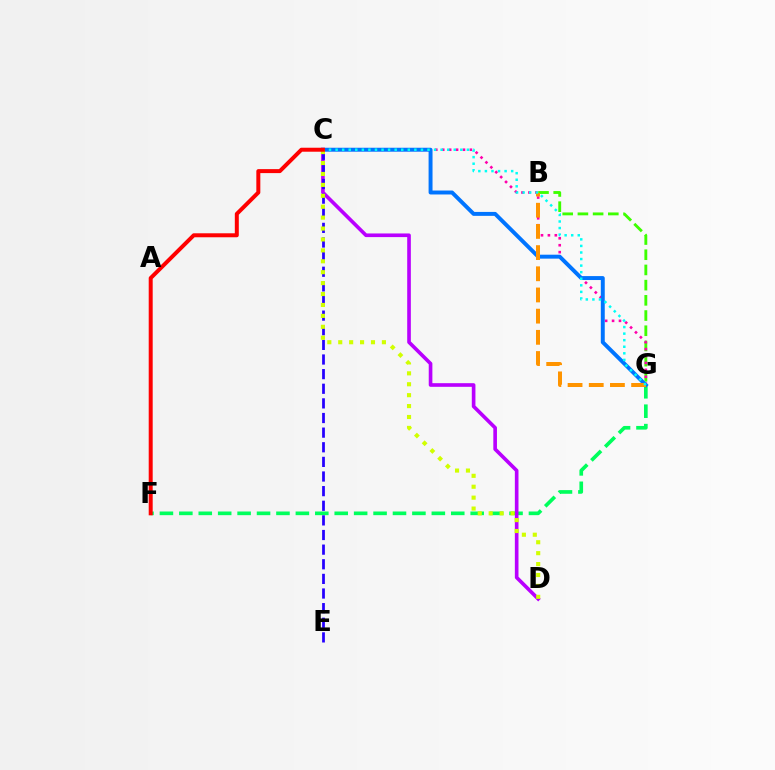{('B', 'G'): [{'color': '#3dff00', 'line_style': 'dashed', 'thickness': 2.06}, {'color': '#ff9400', 'line_style': 'dashed', 'thickness': 2.88}], ('F', 'G'): [{'color': '#00ff5c', 'line_style': 'dashed', 'thickness': 2.64}], ('C', 'G'): [{'color': '#ff00ac', 'line_style': 'dotted', 'thickness': 1.88}, {'color': '#0074ff', 'line_style': 'solid', 'thickness': 2.84}, {'color': '#00fff6', 'line_style': 'dotted', 'thickness': 1.78}], ('C', 'D'): [{'color': '#b900ff', 'line_style': 'solid', 'thickness': 2.62}, {'color': '#d1ff00', 'line_style': 'dotted', 'thickness': 2.97}], ('C', 'E'): [{'color': '#2500ff', 'line_style': 'dashed', 'thickness': 1.99}], ('C', 'F'): [{'color': '#ff0000', 'line_style': 'solid', 'thickness': 2.87}]}